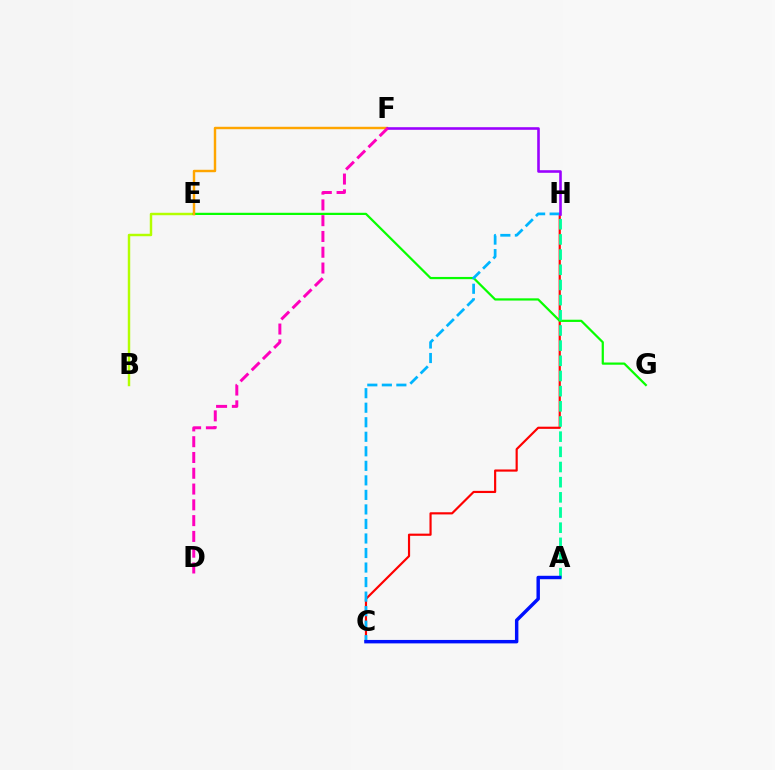{('B', 'E'): [{'color': '#b3ff00', 'line_style': 'solid', 'thickness': 1.77}], ('C', 'H'): [{'color': '#ff0000', 'line_style': 'solid', 'thickness': 1.56}, {'color': '#00b5ff', 'line_style': 'dashed', 'thickness': 1.97}], ('E', 'G'): [{'color': '#08ff00', 'line_style': 'solid', 'thickness': 1.6}], ('A', 'H'): [{'color': '#00ff9d', 'line_style': 'dashed', 'thickness': 2.06}], ('E', 'F'): [{'color': '#ffa500', 'line_style': 'solid', 'thickness': 1.75}], ('F', 'H'): [{'color': '#9b00ff', 'line_style': 'solid', 'thickness': 1.87}], ('A', 'C'): [{'color': '#0010ff', 'line_style': 'solid', 'thickness': 2.48}], ('D', 'F'): [{'color': '#ff00bd', 'line_style': 'dashed', 'thickness': 2.14}]}